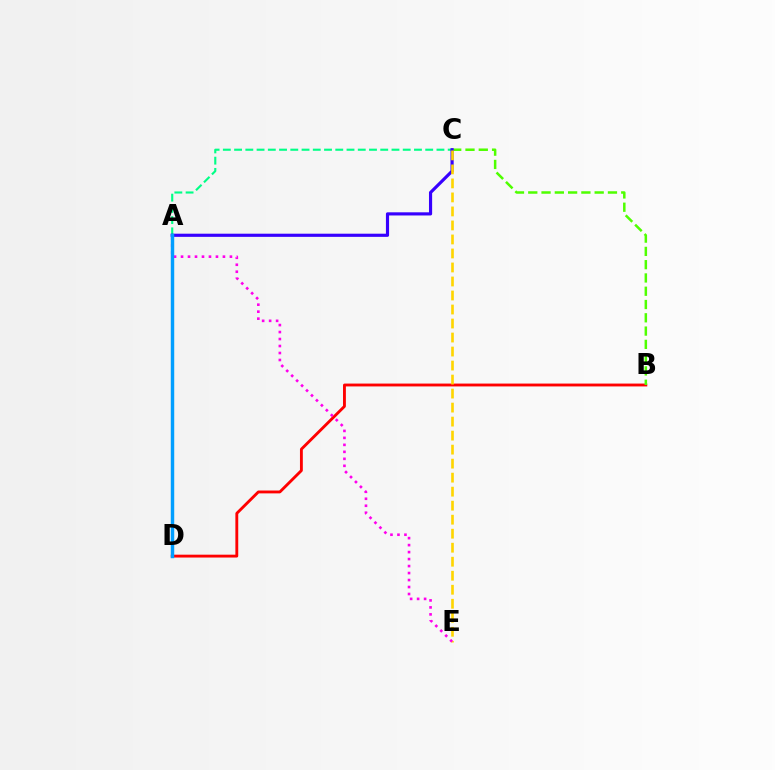{('A', 'C'): [{'color': '#00ff86', 'line_style': 'dashed', 'thickness': 1.53}, {'color': '#3700ff', 'line_style': 'solid', 'thickness': 2.27}], ('B', 'D'): [{'color': '#ff0000', 'line_style': 'solid', 'thickness': 2.06}], ('B', 'C'): [{'color': '#4fff00', 'line_style': 'dashed', 'thickness': 1.8}], ('C', 'E'): [{'color': '#ffd500', 'line_style': 'dashed', 'thickness': 1.9}], ('A', 'E'): [{'color': '#ff00ed', 'line_style': 'dotted', 'thickness': 1.9}], ('A', 'D'): [{'color': '#009eff', 'line_style': 'solid', 'thickness': 2.48}]}